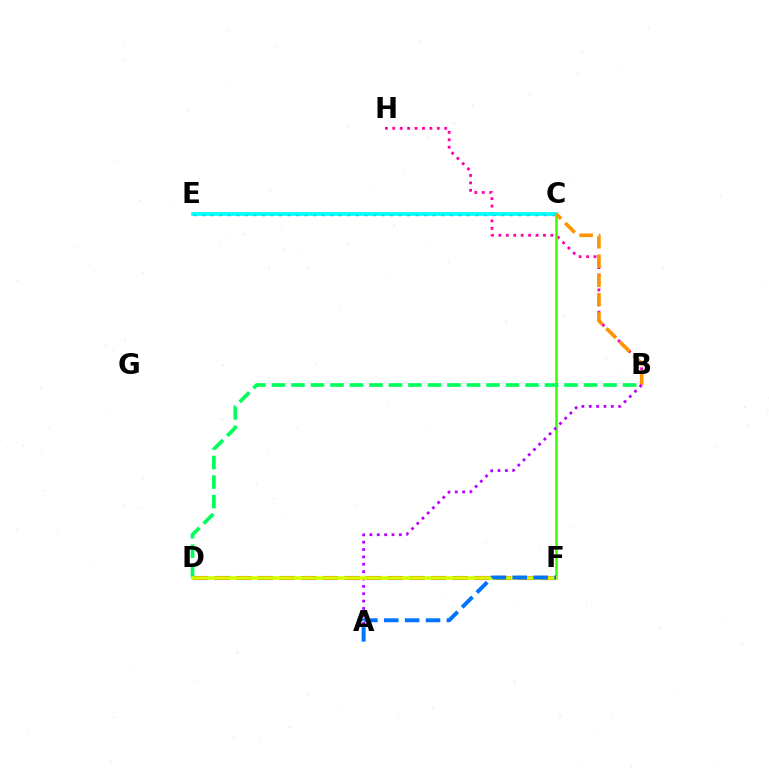{('C', 'E'): [{'color': '#2500ff', 'line_style': 'dotted', 'thickness': 2.32}, {'color': '#00fff6', 'line_style': 'solid', 'thickness': 2.64}], ('B', 'H'): [{'color': '#ff00ac', 'line_style': 'dotted', 'thickness': 2.02}], ('D', 'F'): [{'color': '#ff0000', 'line_style': 'dashed', 'thickness': 2.94}, {'color': '#d1ff00', 'line_style': 'solid', 'thickness': 2.56}], ('C', 'F'): [{'color': '#3dff00', 'line_style': 'solid', 'thickness': 1.86}], ('B', 'D'): [{'color': '#00ff5c', 'line_style': 'dashed', 'thickness': 2.65}], ('B', 'C'): [{'color': '#ff9400', 'line_style': 'dashed', 'thickness': 2.62}], ('A', 'B'): [{'color': '#b900ff', 'line_style': 'dotted', 'thickness': 2.0}], ('A', 'F'): [{'color': '#0074ff', 'line_style': 'dashed', 'thickness': 2.84}]}